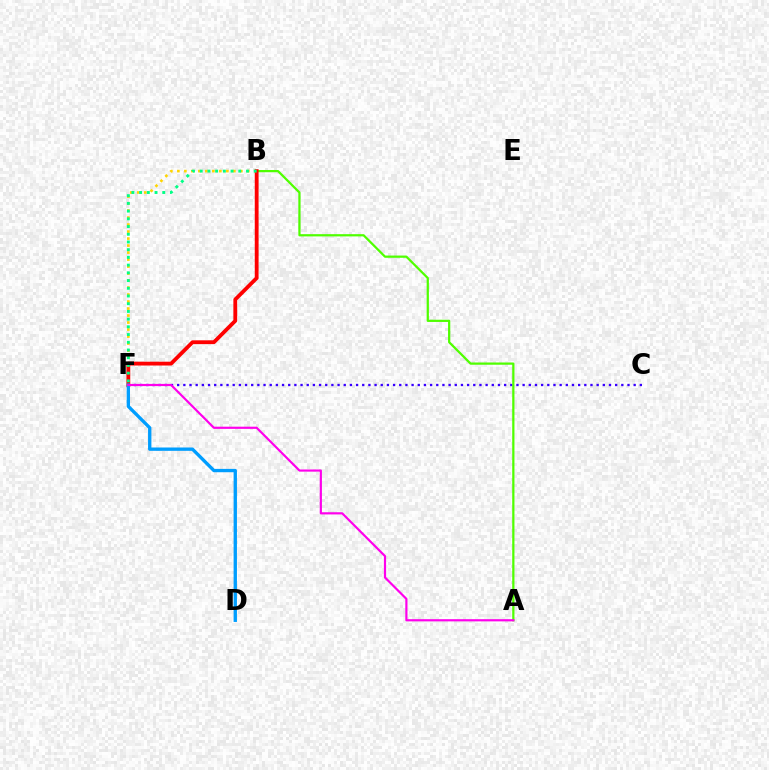{('B', 'F'): [{'color': '#ffd500', 'line_style': 'dotted', 'thickness': 1.9}, {'color': '#ff0000', 'line_style': 'solid', 'thickness': 2.75}, {'color': '#00ff86', 'line_style': 'dotted', 'thickness': 2.1}], ('C', 'F'): [{'color': '#3700ff', 'line_style': 'dotted', 'thickness': 1.68}], ('A', 'B'): [{'color': '#4fff00', 'line_style': 'solid', 'thickness': 1.61}], ('D', 'F'): [{'color': '#009eff', 'line_style': 'solid', 'thickness': 2.41}], ('A', 'F'): [{'color': '#ff00ed', 'line_style': 'solid', 'thickness': 1.57}]}